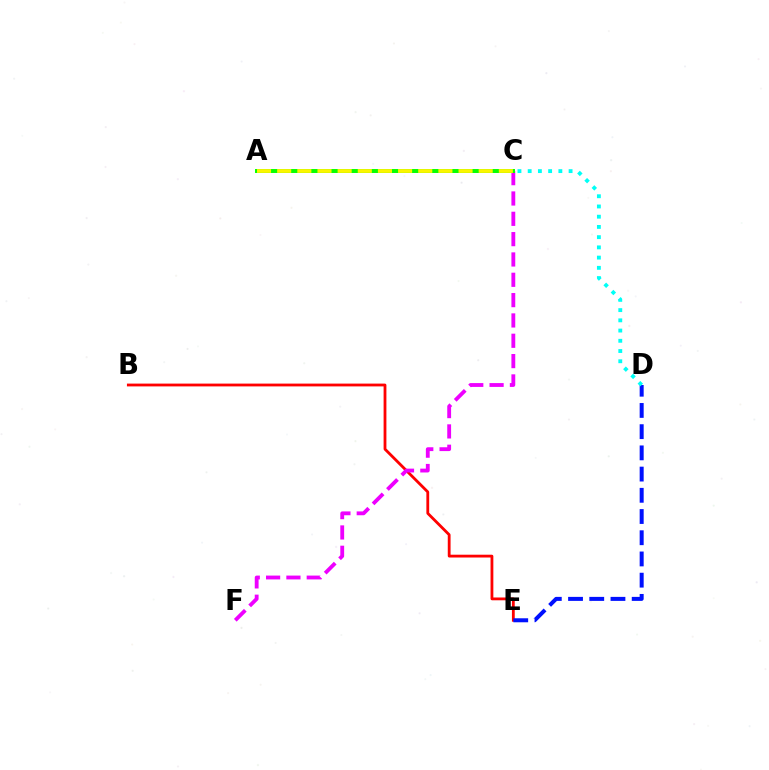{('B', 'E'): [{'color': '#ff0000', 'line_style': 'solid', 'thickness': 2.02}], ('D', 'E'): [{'color': '#0010ff', 'line_style': 'dashed', 'thickness': 2.88}], ('C', 'F'): [{'color': '#ee00ff', 'line_style': 'dashed', 'thickness': 2.76}], ('C', 'D'): [{'color': '#00fff6', 'line_style': 'dotted', 'thickness': 2.78}], ('A', 'C'): [{'color': '#08ff00', 'line_style': 'solid', 'thickness': 2.85}, {'color': '#fcf500', 'line_style': 'dashed', 'thickness': 2.74}]}